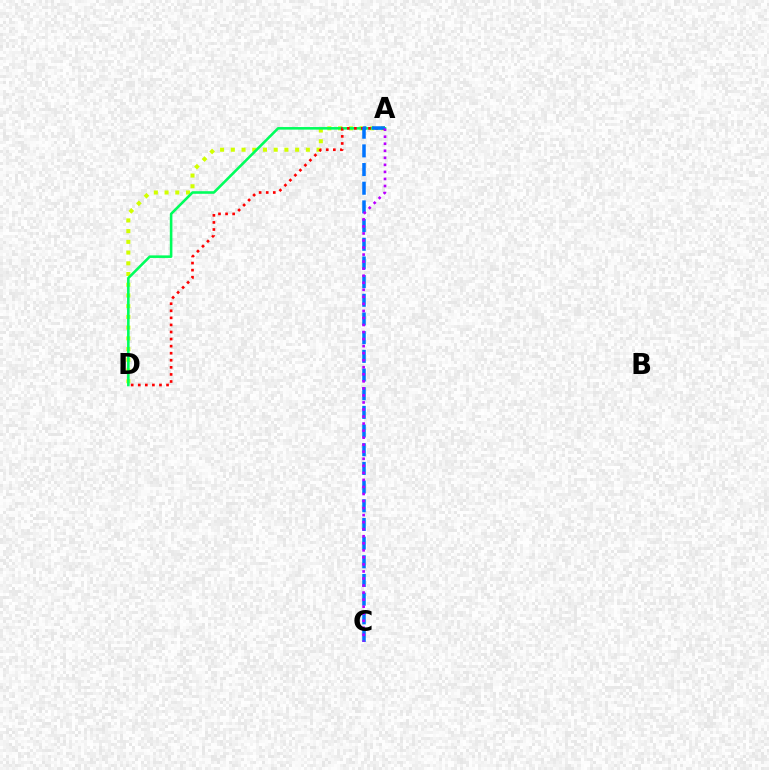{('A', 'D'): [{'color': '#d1ff00', 'line_style': 'dotted', 'thickness': 2.91}, {'color': '#00ff5c', 'line_style': 'solid', 'thickness': 1.86}, {'color': '#ff0000', 'line_style': 'dotted', 'thickness': 1.92}], ('A', 'C'): [{'color': '#0074ff', 'line_style': 'dashed', 'thickness': 2.54}, {'color': '#b900ff', 'line_style': 'dotted', 'thickness': 1.91}]}